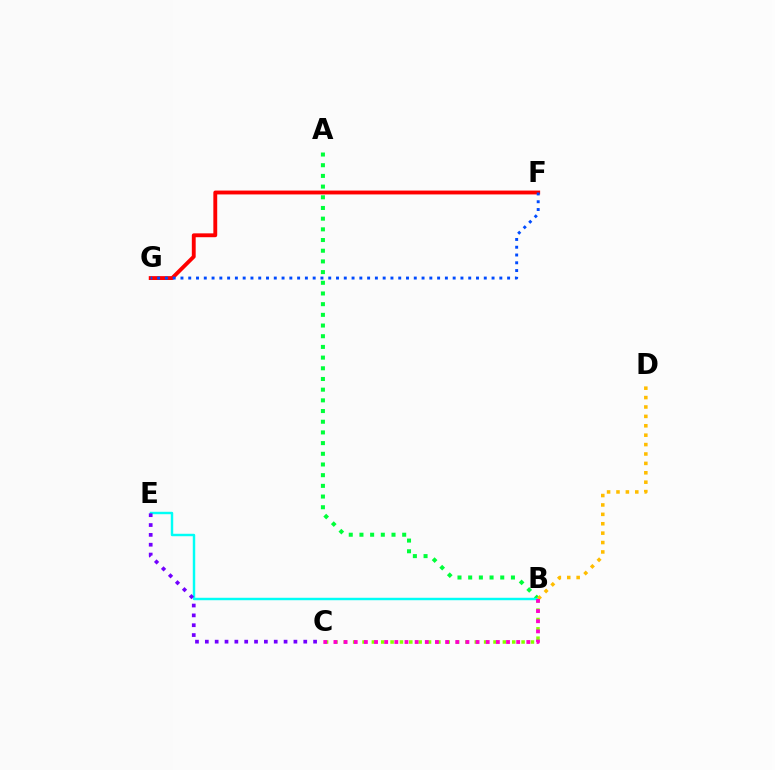{('A', 'B'): [{'color': '#00ff39', 'line_style': 'dotted', 'thickness': 2.9}], ('B', 'E'): [{'color': '#00fff6', 'line_style': 'solid', 'thickness': 1.76}], ('F', 'G'): [{'color': '#ff0000', 'line_style': 'solid', 'thickness': 2.78}, {'color': '#004bff', 'line_style': 'dotted', 'thickness': 2.11}], ('B', 'C'): [{'color': '#84ff00', 'line_style': 'dotted', 'thickness': 2.54}, {'color': '#ff00cf', 'line_style': 'dotted', 'thickness': 2.76}], ('B', 'D'): [{'color': '#ffbd00', 'line_style': 'dotted', 'thickness': 2.55}], ('C', 'E'): [{'color': '#7200ff', 'line_style': 'dotted', 'thickness': 2.67}]}